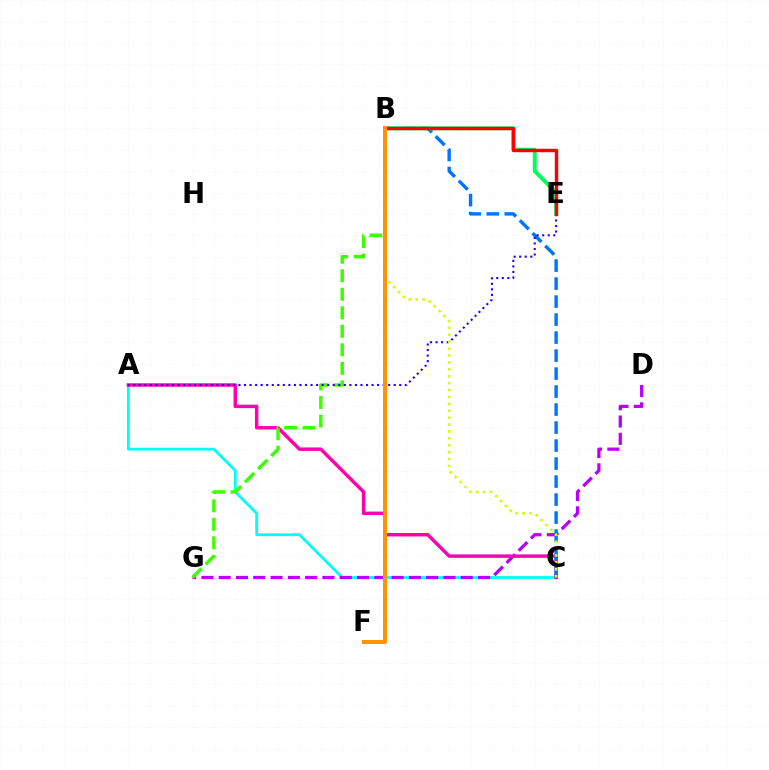{('A', 'C'): [{'color': '#00fff6', 'line_style': 'solid', 'thickness': 2.01}, {'color': '#ff00ac', 'line_style': 'solid', 'thickness': 2.48}], ('D', 'G'): [{'color': '#b900ff', 'line_style': 'dashed', 'thickness': 2.35}], ('B', 'C'): [{'color': '#0074ff', 'line_style': 'dashed', 'thickness': 2.45}, {'color': '#d1ff00', 'line_style': 'dotted', 'thickness': 1.88}], ('B', 'E'): [{'color': '#00ff5c', 'line_style': 'solid', 'thickness': 2.83}, {'color': '#ff0000', 'line_style': 'solid', 'thickness': 2.46}], ('B', 'G'): [{'color': '#3dff00', 'line_style': 'dashed', 'thickness': 2.52}], ('A', 'E'): [{'color': '#2500ff', 'line_style': 'dotted', 'thickness': 1.51}], ('B', 'F'): [{'color': '#ff9400', 'line_style': 'solid', 'thickness': 2.88}]}